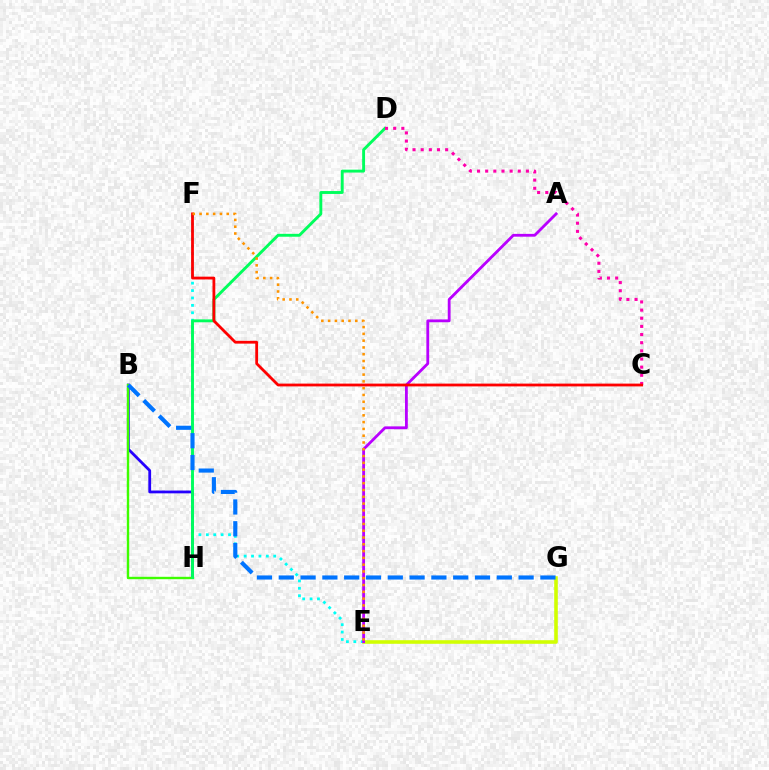{('B', 'H'): [{'color': '#2500ff', 'line_style': 'solid', 'thickness': 2.01}, {'color': '#3dff00', 'line_style': 'solid', 'thickness': 1.72}], ('E', 'G'): [{'color': '#d1ff00', 'line_style': 'solid', 'thickness': 2.58}], ('E', 'F'): [{'color': '#00fff6', 'line_style': 'dotted', 'thickness': 2.01}, {'color': '#ff9400', 'line_style': 'dotted', 'thickness': 1.84}], ('D', 'H'): [{'color': '#00ff5c', 'line_style': 'solid', 'thickness': 2.09}], ('B', 'G'): [{'color': '#0074ff', 'line_style': 'dashed', 'thickness': 2.96}], ('A', 'E'): [{'color': '#b900ff', 'line_style': 'solid', 'thickness': 2.03}], ('C', 'D'): [{'color': '#ff00ac', 'line_style': 'dotted', 'thickness': 2.21}], ('C', 'F'): [{'color': '#ff0000', 'line_style': 'solid', 'thickness': 2.01}]}